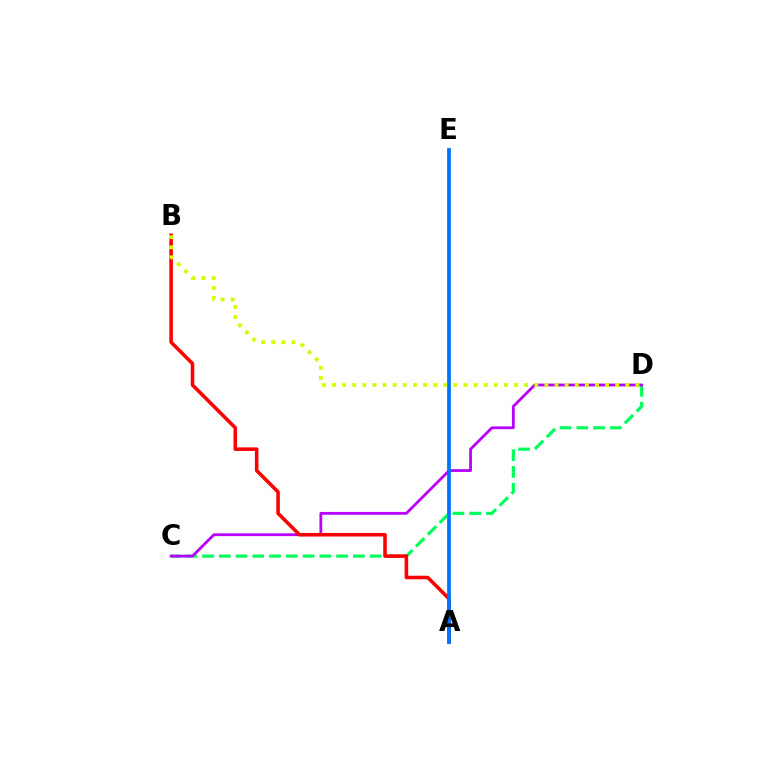{('C', 'D'): [{'color': '#00ff5c', 'line_style': 'dashed', 'thickness': 2.28}, {'color': '#b900ff', 'line_style': 'solid', 'thickness': 2.01}], ('A', 'B'): [{'color': '#ff0000', 'line_style': 'solid', 'thickness': 2.57}], ('A', 'E'): [{'color': '#0074ff', 'line_style': 'solid', 'thickness': 2.71}], ('B', 'D'): [{'color': '#d1ff00', 'line_style': 'dotted', 'thickness': 2.75}]}